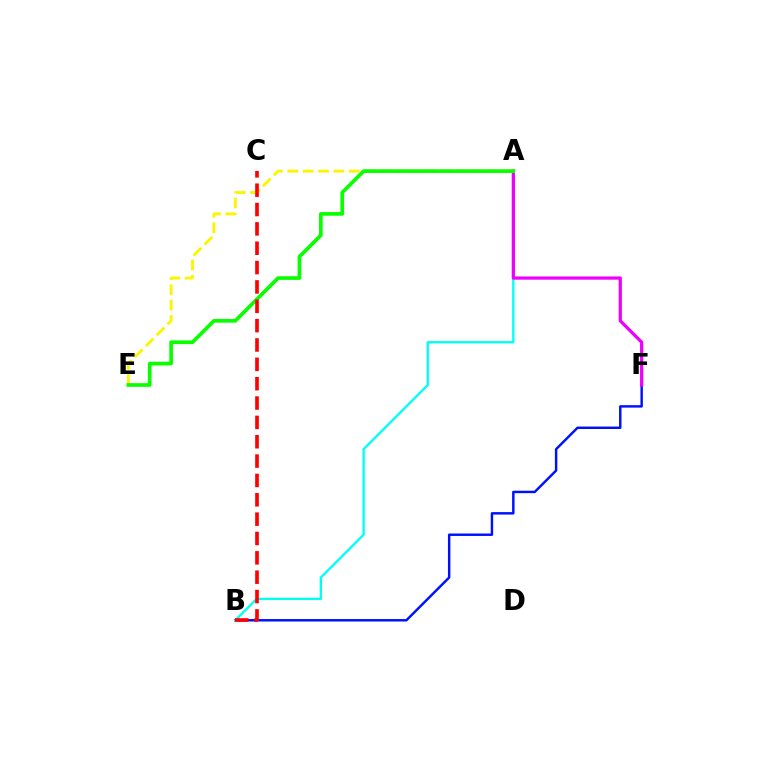{('B', 'F'): [{'color': '#0010ff', 'line_style': 'solid', 'thickness': 1.76}], ('A', 'B'): [{'color': '#00fff6', 'line_style': 'solid', 'thickness': 1.68}], ('A', 'F'): [{'color': '#ee00ff', 'line_style': 'solid', 'thickness': 2.33}], ('A', 'E'): [{'color': '#fcf500', 'line_style': 'dashed', 'thickness': 2.09}, {'color': '#08ff00', 'line_style': 'solid', 'thickness': 2.65}], ('B', 'C'): [{'color': '#ff0000', 'line_style': 'dashed', 'thickness': 2.63}]}